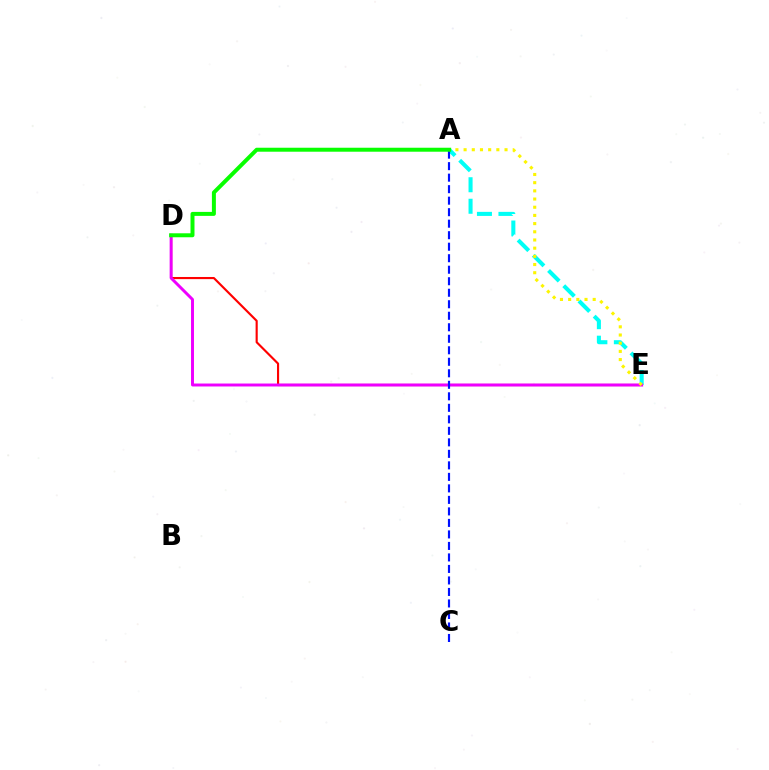{('A', 'E'): [{'color': '#00fff6', 'line_style': 'dashed', 'thickness': 2.92}, {'color': '#fcf500', 'line_style': 'dotted', 'thickness': 2.22}], ('D', 'E'): [{'color': '#ff0000', 'line_style': 'solid', 'thickness': 1.54}, {'color': '#ee00ff', 'line_style': 'solid', 'thickness': 2.12}], ('A', 'C'): [{'color': '#0010ff', 'line_style': 'dashed', 'thickness': 1.56}], ('A', 'D'): [{'color': '#08ff00', 'line_style': 'solid', 'thickness': 2.86}]}